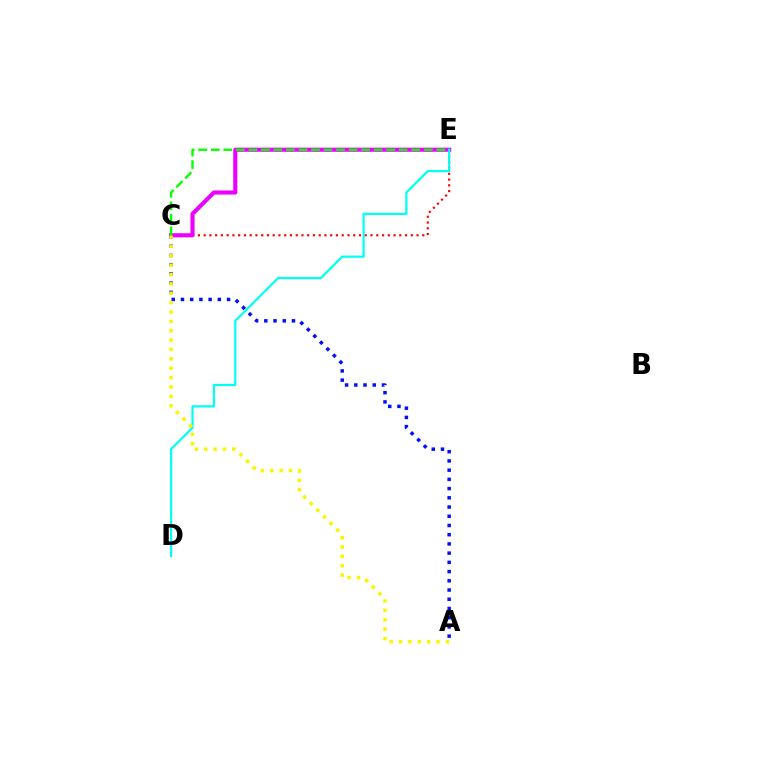{('C', 'E'): [{'color': '#ff0000', 'line_style': 'dotted', 'thickness': 1.56}, {'color': '#ee00ff', 'line_style': 'solid', 'thickness': 2.96}, {'color': '#08ff00', 'line_style': 'dashed', 'thickness': 1.7}], ('D', 'E'): [{'color': '#00fff6', 'line_style': 'solid', 'thickness': 1.59}], ('A', 'C'): [{'color': '#0010ff', 'line_style': 'dotted', 'thickness': 2.51}, {'color': '#fcf500', 'line_style': 'dotted', 'thickness': 2.55}]}